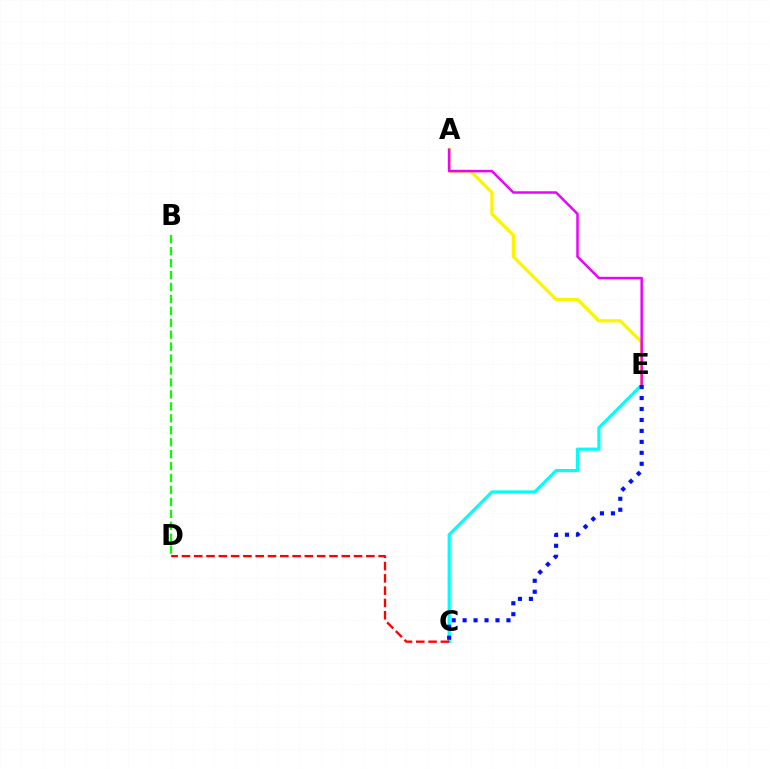{('C', 'E'): [{'color': '#00fff6', 'line_style': 'solid', 'thickness': 2.3}, {'color': '#0010ff', 'line_style': 'dotted', 'thickness': 2.98}], ('A', 'E'): [{'color': '#fcf500', 'line_style': 'solid', 'thickness': 2.35}, {'color': '#ee00ff', 'line_style': 'solid', 'thickness': 1.78}], ('B', 'D'): [{'color': '#08ff00', 'line_style': 'dashed', 'thickness': 1.62}], ('C', 'D'): [{'color': '#ff0000', 'line_style': 'dashed', 'thickness': 1.67}]}